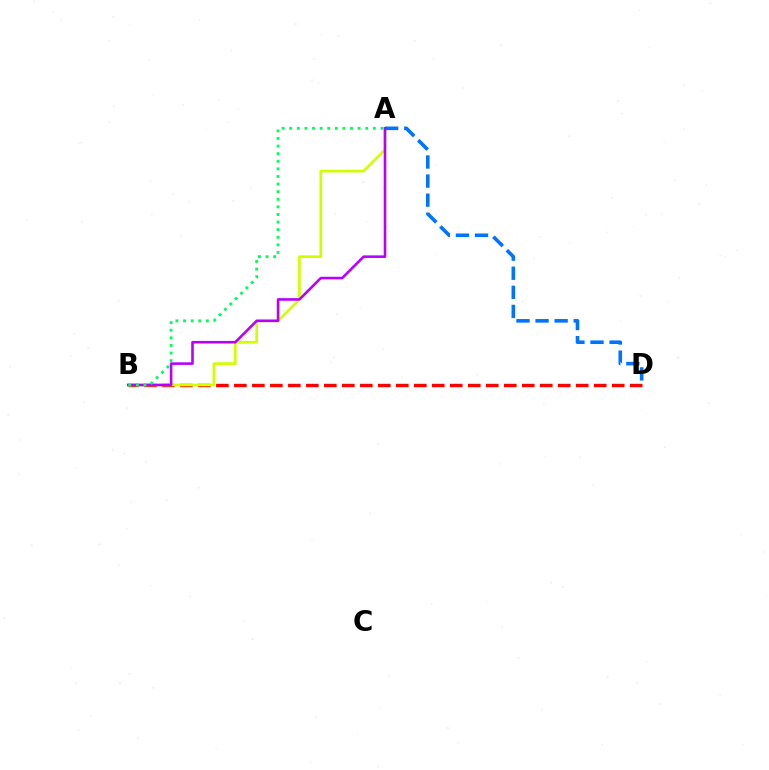{('B', 'D'): [{'color': '#ff0000', 'line_style': 'dashed', 'thickness': 2.44}], ('A', 'B'): [{'color': '#d1ff00', 'line_style': 'solid', 'thickness': 1.94}, {'color': '#b900ff', 'line_style': 'solid', 'thickness': 1.87}, {'color': '#00ff5c', 'line_style': 'dotted', 'thickness': 2.07}], ('A', 'D'): [{'color': '#0074ff', 'line_style': 'dashed', 'thickness': 2.59}]}